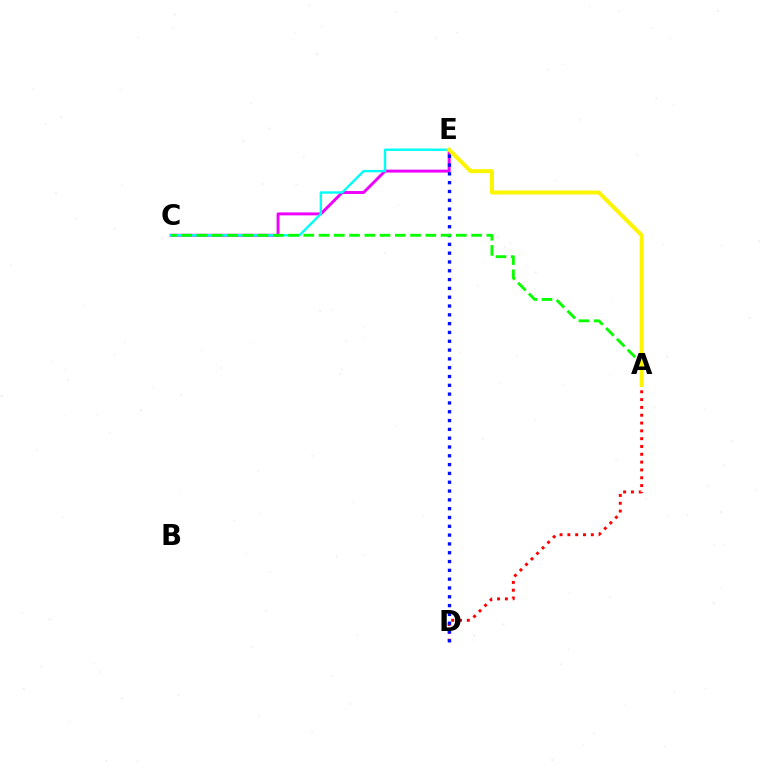{('C', 'E'): [{'color': '#ee00ff', 'line_style': 'solid', 'thickness': 2.11}, {'color': '#00fff6', 'line_style': 'solid', 'thickness': 1.71}], ('A', 'D'): [{'color': '#ff0000', 'line_style': 'dotted', 'thickness': 2.12}], ('D', 'E'): [{'color': '#0010ff', 'line_style': 'dotted', 'thickness': 2.39}], ('A', 'C'): [{'color': '#08ff00', 'line_style': 'dashed', 'thickness': 2.07}], ('A', 'E'): [{'color': '#fcf500', 'line_style': 'solid', 'thickness': 2.89}]}